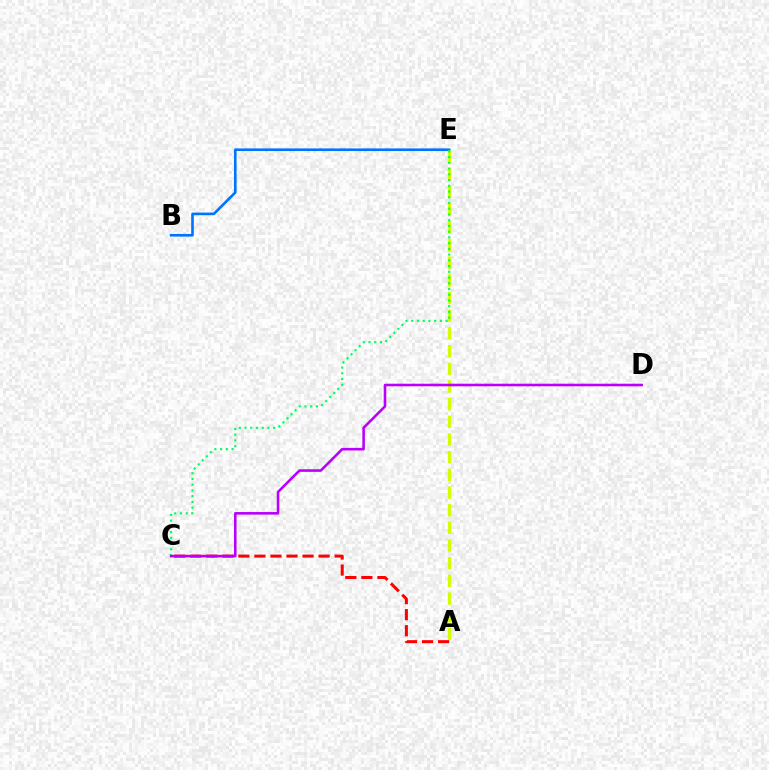{('B', 'E'): [{'color': '#0074ff', 'line_style': 'solid', 'thickness': 1.89}], ('A', 'E'): [{'color': '#d1ff00', 'line_style': 'dashed', 'thickness': 2.4}], ('A', 'C'): [{'color': '#ff0000', 'line_style': 'dashed', 'thickness': 2.18}], ('C', 'E'): [{'color': '#00ff5c', 'line_style': 'dotted', 'thickness': 1.56}], ('C', 'D'): [{'color': '#b900ff', 'line_style': 'solid', 'thickness': 1.86}]}